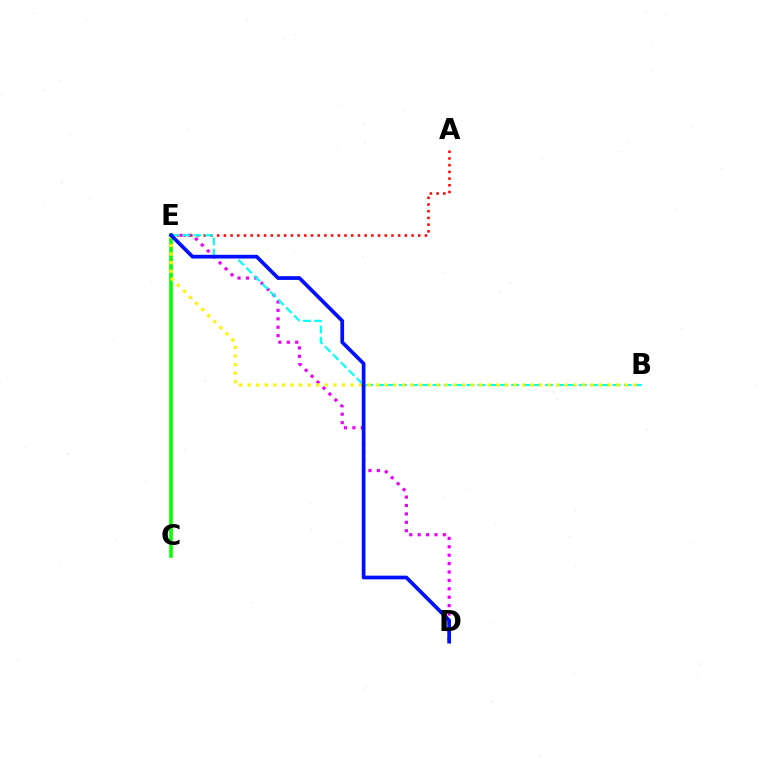{('A', 'E'): [{'color': '#ff0000', 'line_style': 'dotted', 'thickness': 1.82}], ('D', 'E'): [{'color': '#ee00ff', 'line_style': 'dotted', 'thickness': 2.28}, {'color': '#0010ff', 'line_style': 'solid', 'thickness': 2.68}], ('C', 'E'): [{'color': '#08ff00', 'line_style': 'solid', 'thickness': 2.6}], ('B', 'E'): [{'color': '#00fff6', 'line_style': 'dashed', 'thickness': 1.53}, {'color': '#fcf500', 'line_style': 'dotted', 'thickness': 2.33}]}